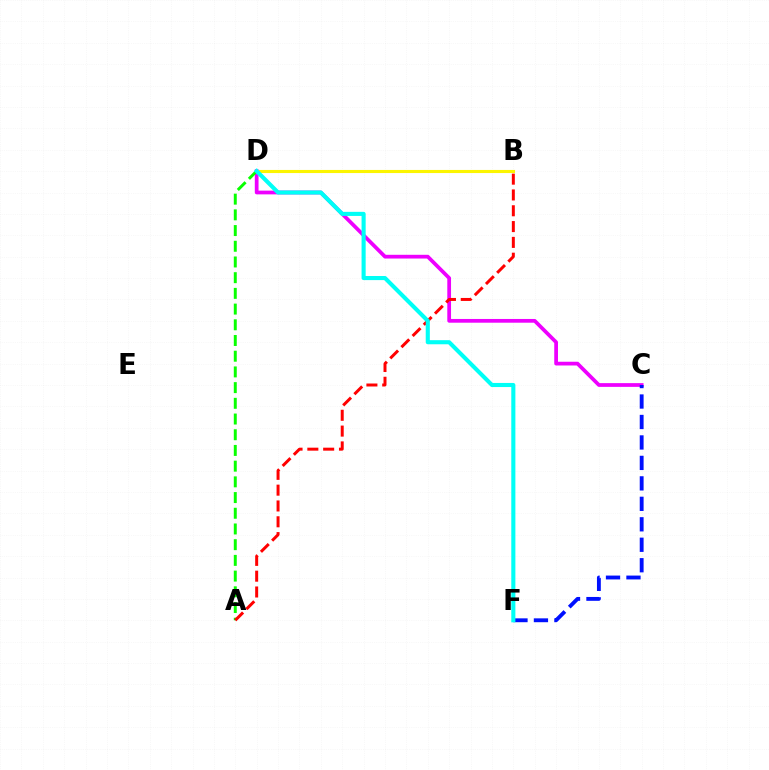{('C', 'D'): [{'color': '#ee00ff', 'line_style': 'solid', 'thickness': 2.69}], ('A', 'D'): [{'color': '#08ff00', 'line_style': 'dashed', 'thickness': 2.13}], ('C', 'F'): [{'color': '#0010ff', 'line_style': 'dashed', 'thickness': 2.78}], ('A', 'B'): [{'color': '#ff0000', 'line_style': 'dashed', 'thickness': 2.15}], ('B', 'D'): [{'color': '#fcf500', 'line_style': 'solid', 'thickness': 2.23}], ('D', 'F'): [{'color': '#00fff6', 'line_style': 'solid', 'thickness': 2.95}]}